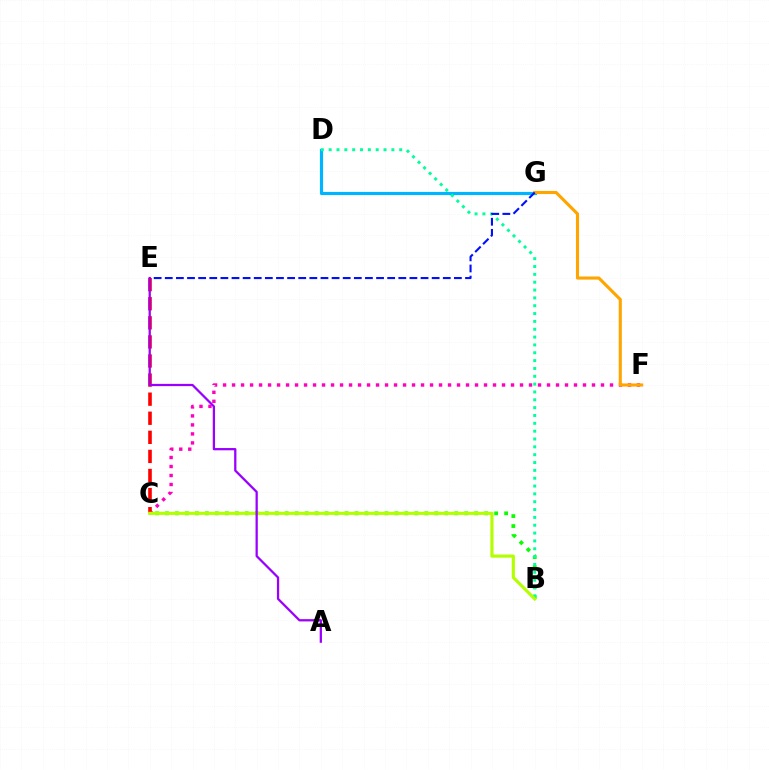{('B', 'C'): [{'color': '#08ff00', 'line_style': 'dotted', 'thickness': 2.71}, {'color': '#b3ff00', 'line_style': 'solid', 'thickness': 2.26}], ('C', 'F'): [{'color': '#ff00bd', 'line_style': 'dotted', 'thickness': 2.44}], ('D', 'G'): [{'color': '#00b5ff', 'line_style': 'solid', 'thickness': 2.28}], ('F', 'G'): [{'color': '#ffa500', 'line_style': 'solid', 'thickness': 2.24}], ('C', 'E'): [{'color': '#ff0000', 'line_style': 'dashed', 'thickness': 2.59}], ('B', 'D'): [{'color': '#00ff9d', 'line_style': 'dotted', 'thickness': 2.13}], ('E', 'G'): [{'color': '#0010ff', 'line_style': 'dashed', 'thickness': 1.51}], ('A', 'E'): [{'color': '#9b00ff', 'line_style': 'solid', 'thickness': 1.63}]}